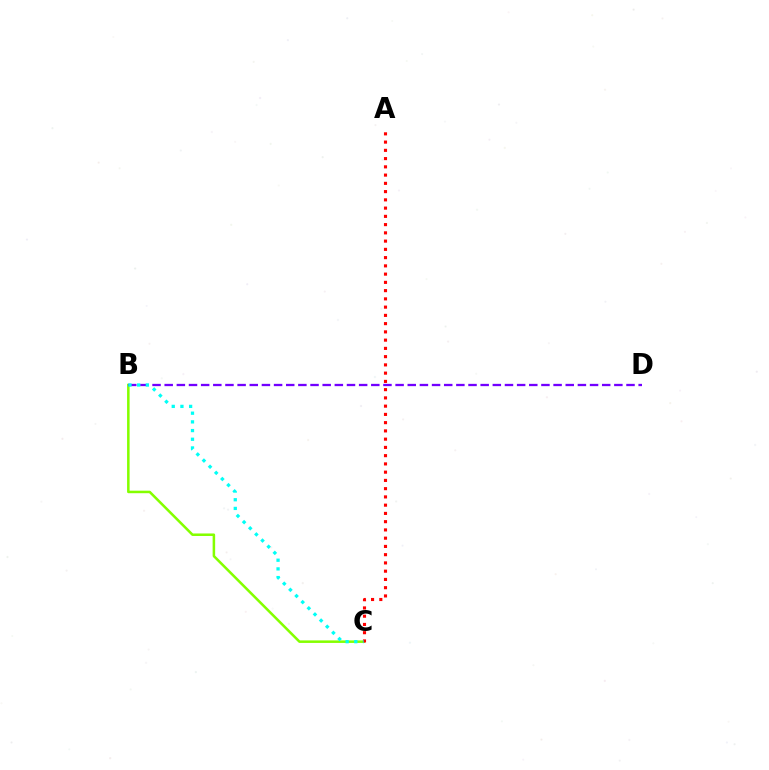{('B', 'C'): [{'color': '#84ff00', 'line_style': 'solid', 'thickness': 1.82}, {'color': '#00fff6', 'line_style': 'dotted', 'thickness': 2.36}], ('B', 'D'): [{'color': '#7200ff', 'line_style': 'dashed', 'thickness': 1.65}], ('A', 'C'): [{'color': '#ff0000', 'line_style': 'dotted', 'thickness': 2.24}]}